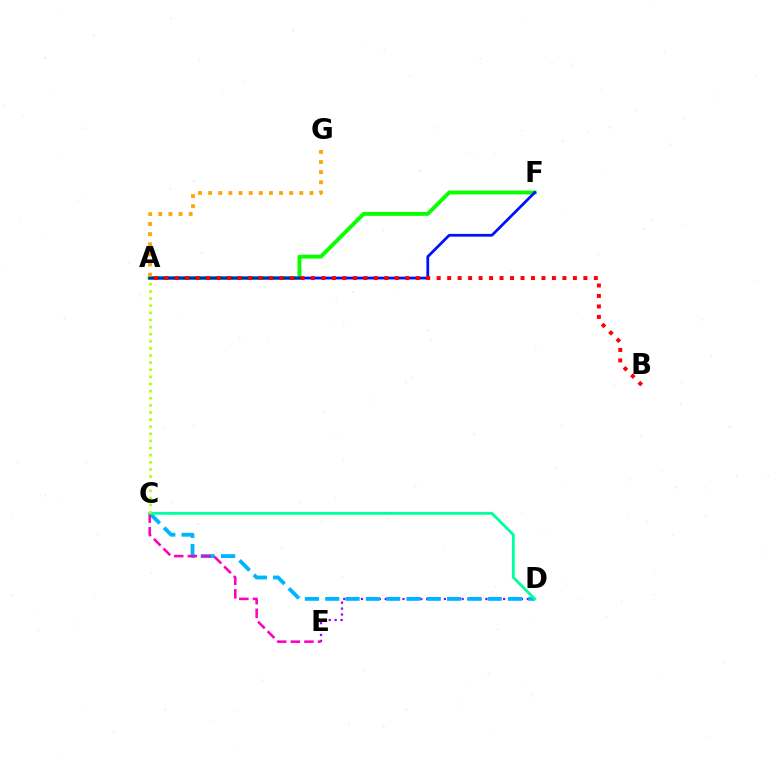{('D', 'E'): [{'color': '#9b00ff', 'line_style': 'dotted', 'thickness': 1.61}], ('C', 'D'): [{'color': '#00b5ff', 'line_style': 'dashed', 'thickness': 2.76}, {'color': '#00ff9d', 'line_style': 'solid', 'thickness': 2.03}], ('A', 'F'): [{'color': '#08ff00', 'line_style': 'solid', 'thickness': 2.79}, {'color': '#0010ff', 'line_style': 'solid', 'thickness': 1.98}], ('C', 'E'): [{'color': '#ff00bd', 'line_style': 'dashed', 'thickness': 1.85}], ('A', 'B'): [{'color': '#ff0000', 'line_style': 'dotted', 'thickness': 2.85}], ('A', 'C'): [{'color': '#b3ff00', 'line_style': 'dotted', 'thickness': 1.93}], ('A', 'G'): [{'color': '#ffa500', 'line_style': 'dotted', 'thickness': 2.75}]}